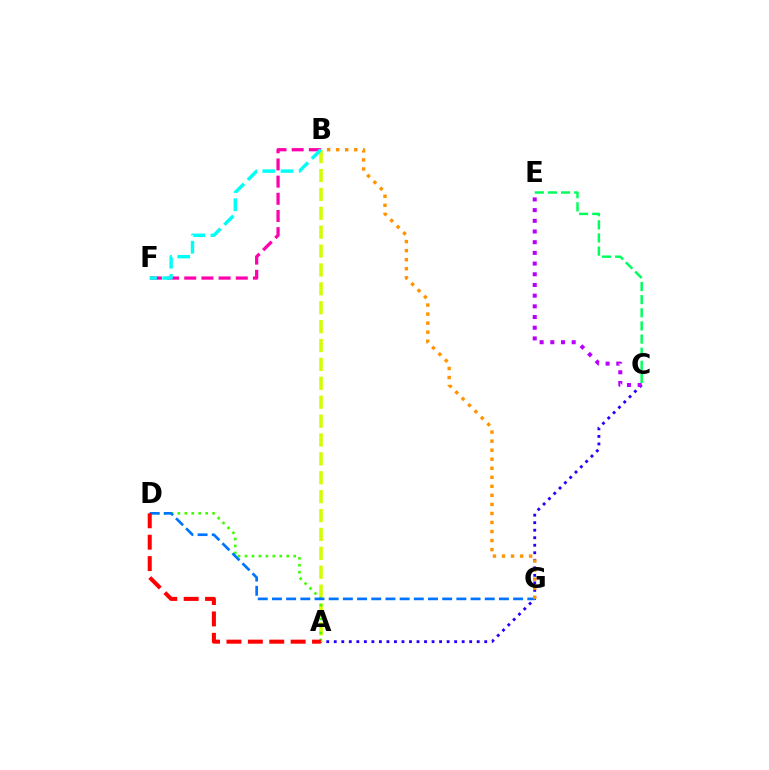{('A', 'C'): [{'color': '#2500ff', 'line_style': 'dotted', 'thickness': 2.04}], ('A', 'B'): [{'color': '#d1ff00', 'line_style': 'dashed', 'thickness': 2.57}], ('A', 'D'): [{'color': '#3dff00', 'line_style': 'dotted', 'thickness': 1.89}, {'color': '#ff0000', 'line_style': 'dashed', 'thickness': 2.91}], ('D', 'G'): [{'color': '#0074ff', 'line_style': 'dashed', 'thickness': 1.93}], ('B', 'G'): [{'color': '#ff9400', 'line_style': 'dotted', 'thickness': 2.46}], ('C', 'E'): [{'color': '#b900ff', 'line_style': 'dotted', 'thickness': 2.9}, {'color': '#00ff5c', 'line_style': 'dashed', 'thickness': 1.78}], ('B', 'F'): [{'color': '#ff00ac', 'line_style': 'dashed', 'thickness': 2.33}, {'color': '#00fff6', 'line_style': 'dashed', 'thickness': 2.47}]}